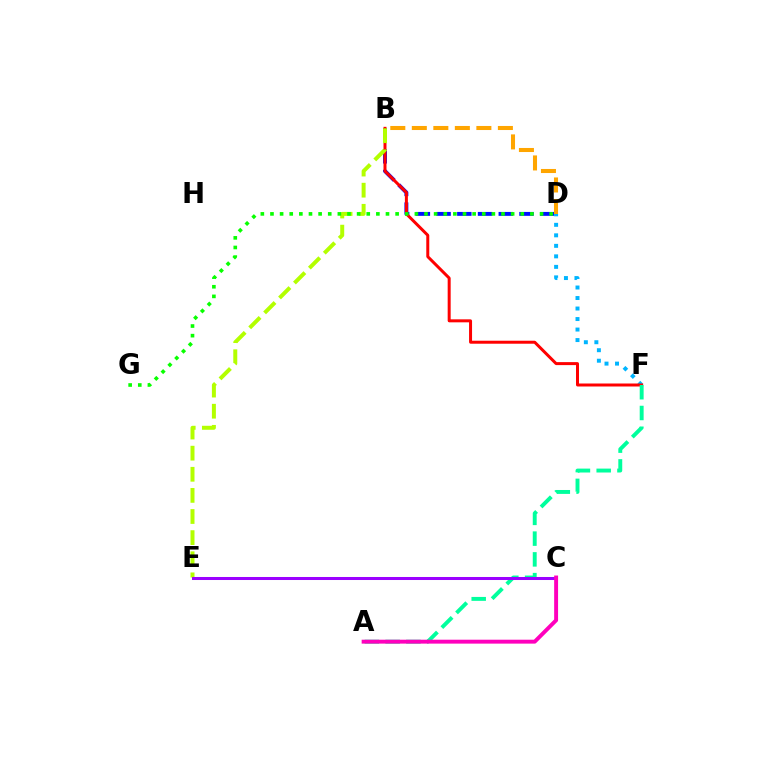{('B', 'D'): [{'color': '#0010ff', 'line_style': 'dashed', 'thickness': 2.82}, {'color': '#ffa500', 'line_style': 'dashed', 'thickness': 2.92}], ('D', 'F'): [{'color': '#00b5ff', 'line_style': 'dotted', 'thickness': 2.86}], ('B', 'F'): [{'color': '#ff0000', 'line_style': 'solid', 'thickness': 2.15}], ('B', 'E'): [{'color': '#b3ff00', 'line_style': 'dashed', 'thickness': 2.87}], ('A', 'F'): [{'color': '#00ff9d', 'line_style': 'dashed', 'thickness': 2.82}], ('D', 'G'): [{'color': '#08ff00', 'line_style': 'dotted', 'thickness': 2.62}], ('C', 'E'): [{'color': '#9b00ff', 'line_style': 'solid', 'thickness': 2.18}], ('A', 'C'): [{'color': '#ff00bd', 'line_style': 'solid', 'thickness': 2.82}]}